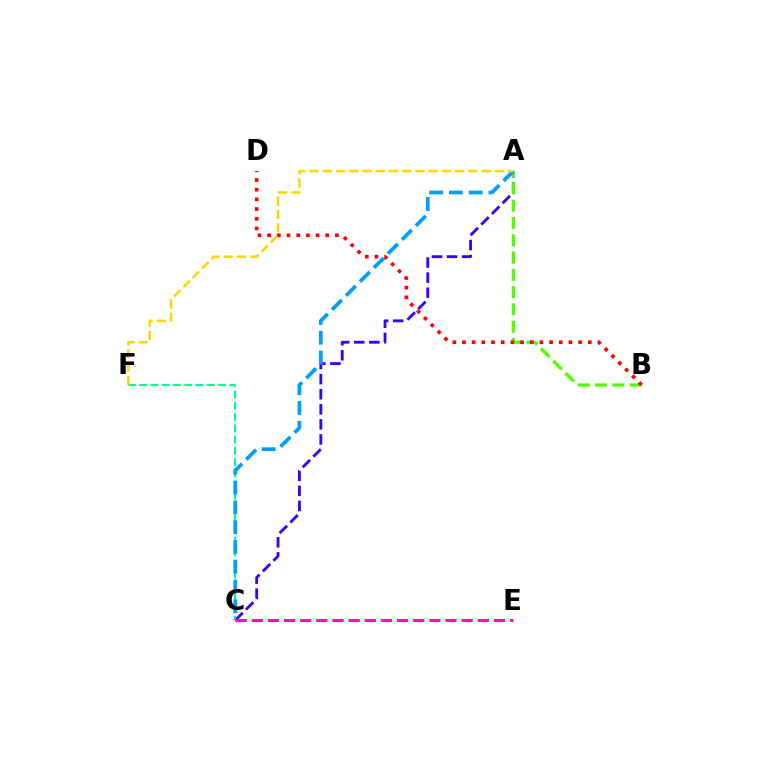{('A', 'C'): [{'color': '#3700ff', 'line_style': 'dashed', 'thickness': 2.05}, {'color': '#009eff', 'line_style': 'dashed', 'thickness': 2.69}], ('C', 'F'): [{'color': '#00ff86', 'line_style': 'dashed', 'thickness': 1.53}], ('A', 'B'): [{'color': '#4fff00', 'line_style': 'dashed', 'thickness': 2.35}], ('B', 'D'): [{'color': '#ff0000', 'line_style': 'dotted', 'thickness': 2.63}], ('C', 'E'): [{'color': '#ff00ed', 'line_style': 'dashed', 'thickness': 2.19}], ('A', 'F'): [{'color': '#ffd500', 'line_style': 'dashed', 'thickness': 1.8}]}